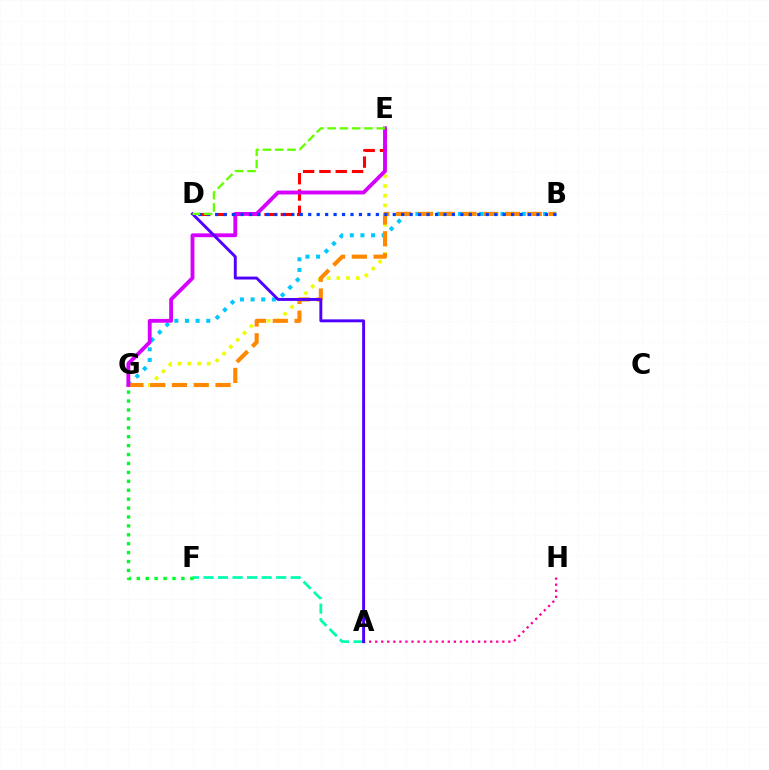{('A', 'F'): [{'color': '#00ffaf', 'line_style': 'dashed', 'thickness': 1.98}], ('A', 'H'): [{'color': '#ff00a0', 'line_style': 'dotted', 'thickness': 1.64}], ('F', 'G'): [{'color': '#00ff27', 'line_style': 'dotted', 'thickness': 2.42}], ('B', 'G'): [{'color': '#00c7ff', 'line_style': 'dotted', 'thickness': 2.89}, {'color': '#ff8800', 'line_style': 'dashed', 'thickness': 2.96}], ('E', 'G'): [{'color': '#eeff00', 'line_style': 'dotted', 'thickness': 2.64}, {'color': '#d600ff', 'line_style': 'solid', 'thickness': 2.77}], ('D', 'E'): [{'color': '#ff0000', 'line_style': 'dashed', 'thickness': 2.22}, {'color': '#66ff00', 'line_style': 'dashed', 'thickness': 1.67}], ('A', 'D'): [{'color': '#4f00ff', 'line_style': 'solid', 'thickness': 2.1}], ('B', 'D'): [{'color': '#003fff', 'line_style': 'dotted', 'thickness': 2.3}]}